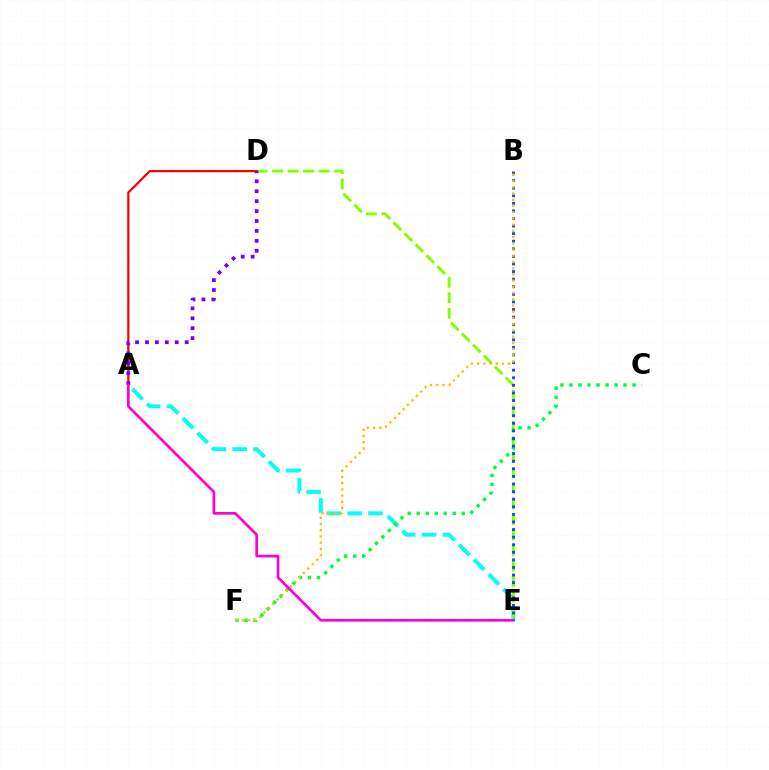{('A', 'E'): [{'color': '#00fff6', 'line_style': 'dashed', 'thickness': 2.83}, {'color': '#ff00cf', 'line_style': 'solid', 'thickness': 1.92}], ('D', 'E'): [{'color': '#84ff00', 'line_style': 'dashed', 'thickness': 2.11}], ('C', 'F'): [{'color': '#00ff39', 'line_style': 'dotted', 'thickness': 2.45}], ('A', 'D'): [{'color': '#ff0000', 'line_style': 'solid', 'thickness': 1.62}, {'color': '#7200ff', 'line_style': 'dotted', 'thickness': 2.7}], ('B', 'E'): [{'color': '#004bff', 'line_style': 'dotted', 'thickness': 2.06}], ('B', 'F'): [{'color': '#ffbd00', 'line_style': 'dotted', 'thickness': 1.69}]}